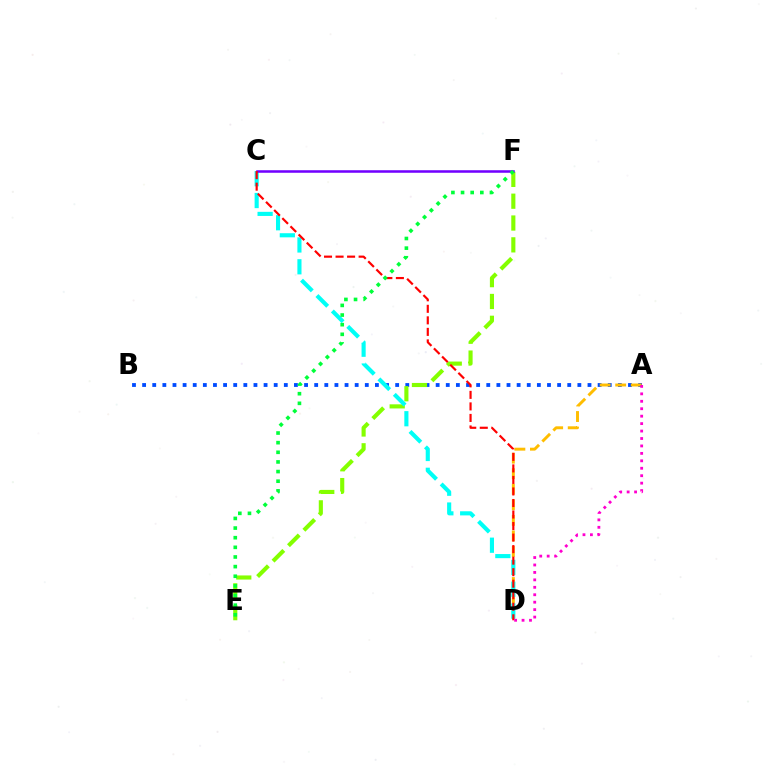{('A', 'B'): [{'color': '#004bff', 'line_style': 'dotted', 'thickness': 2.75}], ('E', 'F'): [{'color': '#84ff00', 'line_style': 'dashed', 'thickness': 2.96}, {'color': '#00ff39', 'line_style': 'dotted', 'thickness': 2.62}], ('A', 'D'): [{'color': '#ffbd00', 'line_style': 'dashed', 'thickness': 2.11}, {'color': '#ff00cf', 'line_style': 'dotted', 'thickness': 2.02}], ('C', 'D'): [{'color': '#00fff6', 'line_style': 'dashed', 'thickness': 2.96}, {'color': '#ff0000', 'line_style': 'dashed', 'thickness': 1.57}], ('C', 'F'): [{'color': '#7200ff', 'line_style': 'solid', 'thickness': 1.82}]}